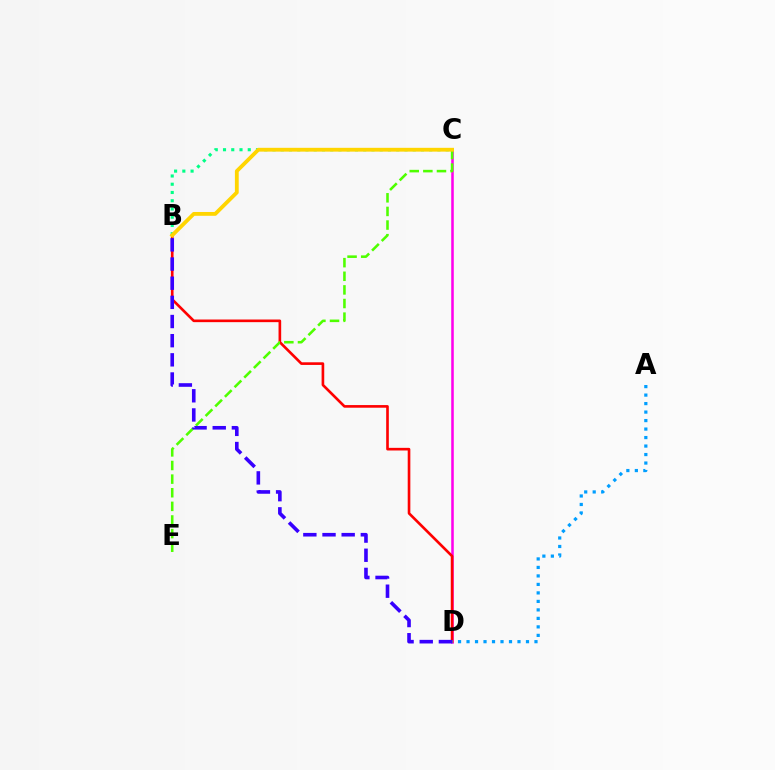{('C', 'D'): [{'color': '#ff00ed', 'line_style': 'solid', 'thickness': 1.84}], ('B', 'D'): [{'color': '#ff0000', 'line_style': 'solid', 'thickness': 1.9}, {'color': '#3700ff', 'line_style': 'dashed', 'thickness': 2.6}], ('C', 'E'): [{'color': '#4fff00', 'line_style': 'dashed', 'thickness': 1.85}], ('B', 'C'): [{'color': '#00ff86', 'line_style': 'dotted', 'thickness': 2.24}, {'color': '#ffd500', 'line_style': 'solid', 'thickness': 2.75}], ('A', 'D'): [{'color': '#009eff', 'line_style': 'dotted', 'thickness': 2.31}]}